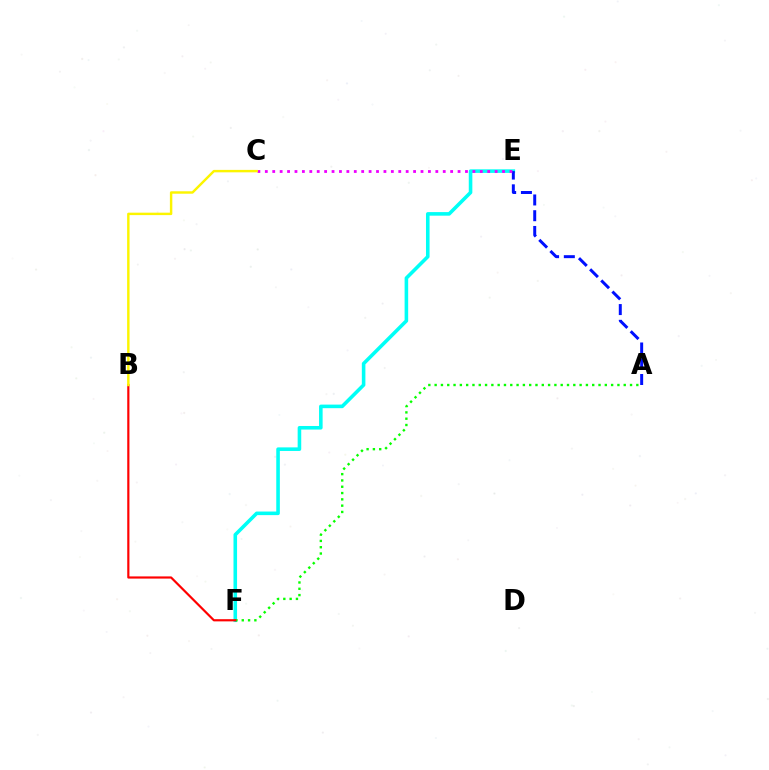{('E', 'F'): [{'color': '#00fff6', 'line_style': 'solid', 'thickness': 2.58}], ('A', 'F'): [{'color': '#08ff00', 'line_style': 'dotted', 'thickness': 1.71}], ('B', 'F'): [{'color': '#ff0000', 'line_style': 'solid', 'thickness': 1.57}], ('A', 'E'): [{'color': '#0010ff', 'line_style': 'dashed', 'thickness': 2.14}], ('C', 'E'): [{'color': '#ee00ff', 'line_style': 'dotted', 'thickness': 2.01}], ('B', 'C'): [{'color': '#fcf500', 'line_style': 'solid', 'thickness': 1.75}]}